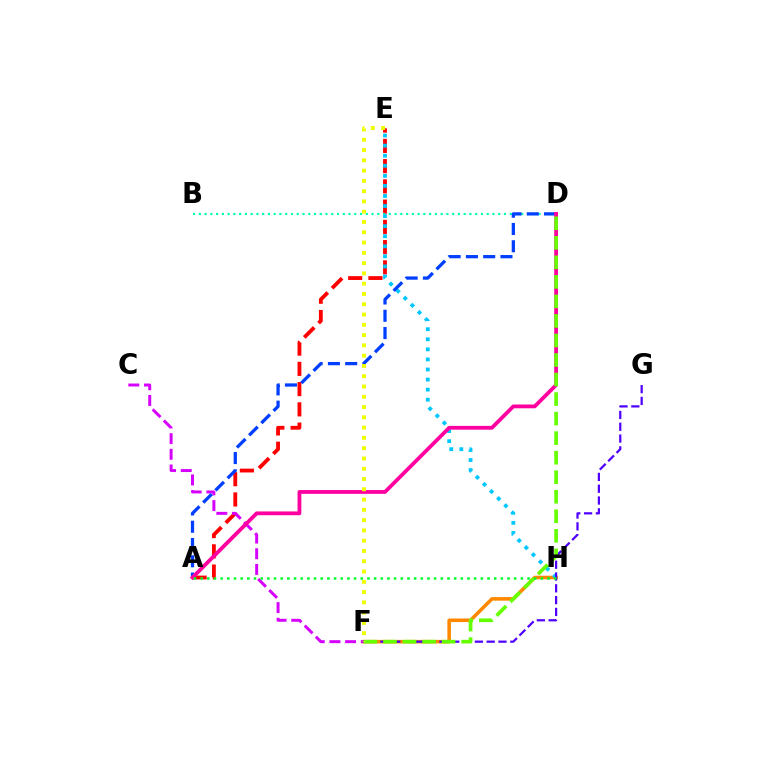{('A', 'E'): [{'color': '#ff0000', 'line_style': 'dashed', 'thickness': 2.75}], ('F', 'H'): [{'color': '#ff8800', 'line_style': 'solid', 'thickness': 2.56}], ('B', 'D'): [{'color': '#00ffaf', 'line_style': 'dotted', 'thickness': 1.56}], ('C', 'F'): [{'color': '#d600ff', 'line_style': 'dashed', 'thickness': 2.13}], ('E', 'H'): [{'color': '#00c7ff', 'line_style': 'dotted', 'thickness': 2.74}], ('F', 'G'): [{'color': '#4f00ff', 'line_style': 'dashed', 'thickness': 1.6}], ('A', 'D'): [{'color': '#003fff', 'line_style': 'dashed', 'thickness': 2.35}, {'color': '#ff00a0', 'line_style': 'solid', 'thickness': 2.73}], ('D', 'F'): [{'color': '#66ff00', 'line_style': 'dashed', 'thickness': 2.65}], ('E', 'F'): [{'color': '#eeff00', 'line_style': 'dotted', 'thickness': 2.79}], ('A', 'H'): [{'color': '#00ff27', 'line_style': 'dotted', 'thickness': 1.81}]}